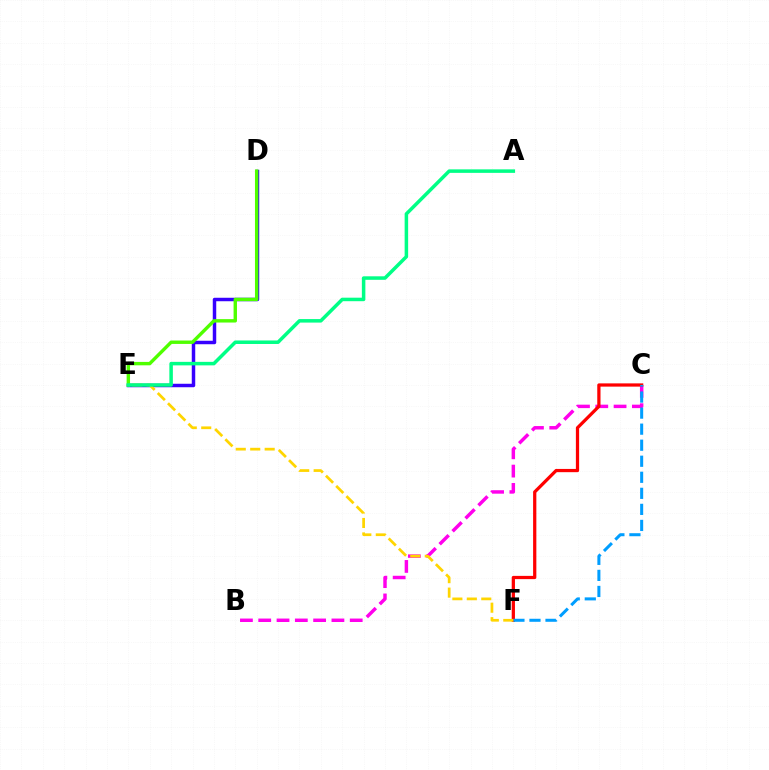{('B', 'C'): [{'color': '#ff00ed', 'line_style': 'dashed', 'thickness': 2.49}], ('C', 'F'): [{'color': '#ff0000', 'line_style': 'solid', 'thickness': 2.34}, {'color': '#009eff', 'line_style': 'dashed', 'thickness': 2.18}], ('D', 'E'): [{'color': '#3700ff', 'line_style': 'solid', 'thickness': 2.49}, {'color': '#4fff00', 'line_style': 'solid', 'thickness': 2.45}], ('E', 'F'): [{'color': '#ffd500', 'line_style': 'dashed', 'thickness': 1.96}], ('A', 'E'): [{'color': '#00ff86', 'line_style': 'solid', 'thickness': 2.53}]}